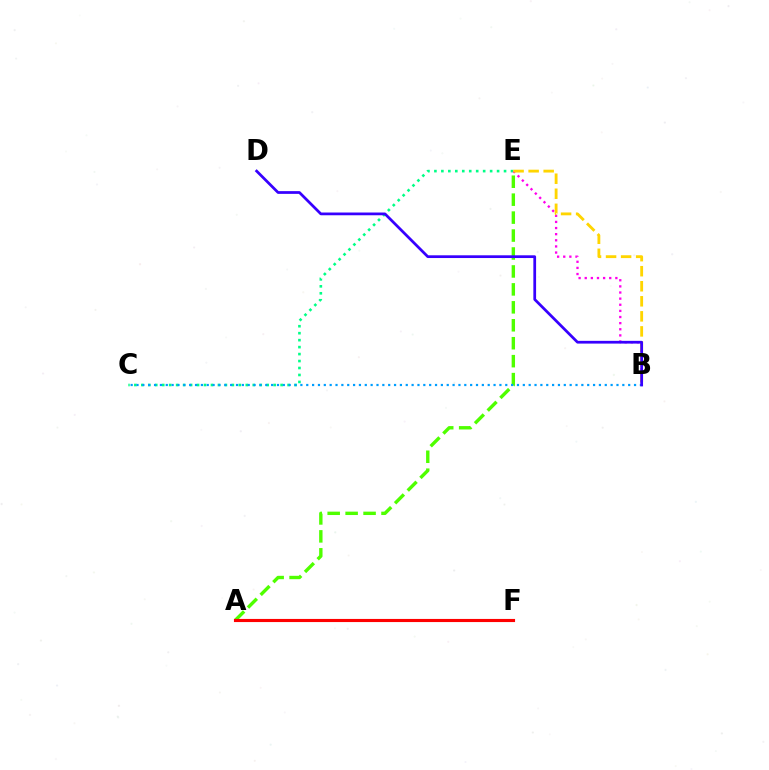{('C', 'E'): [{'color': '#00ff86', 'line_style': 'dotted', 'thickness': 1.89}], ('B', 'E'): [{'color': '#ff00ed', 'line_style': 'dotted', 'thickness': 1.66}, {'color': '#ffd500', 'line_style': 'dashed', 'thickness': 2.04}], ('A', 'E'): [{'color': '#4fff00', 'line_style': 'dashed', 'thickness': 2.44}], ('A', 'F'): [{'color': '#ff0000', 'line_style': 'solid', 'thickness': 2.25}], ('B', 'C'): [{'color': '#009eff', 'line_style': 'dotted', 'thickness': 1.59}], ('B', 'D'): [{'color': '#3700ff', 'line_style': 'solid', 'thickness': 1.97}]}